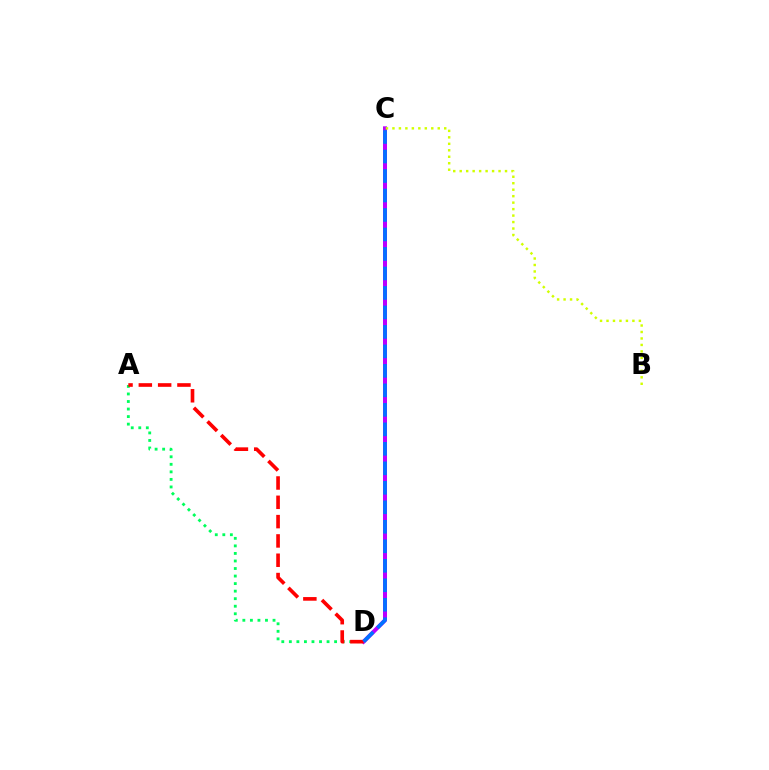{('C', 'D'): [{'color': '#b900ff', 'line_style': 'solid', 'thickness': 2.87}, {'color': '#0074ff', 'line_style': 'dashed', 'thickness': 2.65}], ('B', 'C'): [{'color': '#d1ff00', 'line_style': 'dotted', 'thickness': 1.76}], ('A', 'D'): [{'color': '#00ff5c', 'line_style': 'dotted', 'thickness': 2.05}, {'color': '#ff0000', 'line_style': 'dashed', 'thickness': 2.62}]}